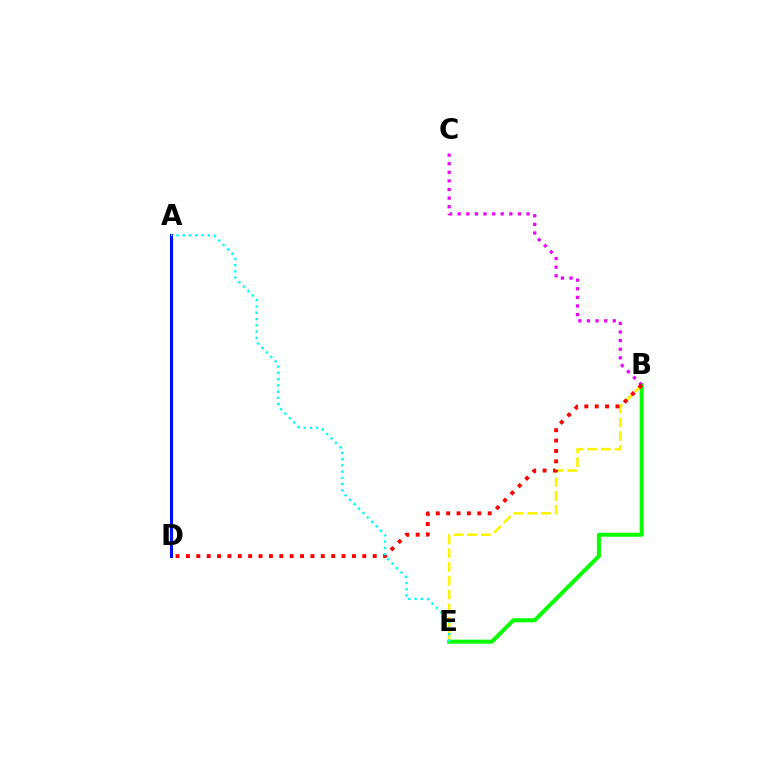{('B', 'E'): [{'color': '#fcf500', 'line_style': 'dashed', 'thickness': 1.87}, {'color': '#08ff00', 'line_style': 'solid', 'thickness': 2.89}], ('B', 'C'): [{'color': '#ee00ff', 'line_style': 'dotted', 'thickness': 2.34}], ('A', 'D'): [{'color': '#0010ff', 'line_style': 'solid', 'thickness': 2.26}], ('B', 'D'): [{'color': '#ff0000', 'line_style': 'dotted', 'thickness': 2.82}], ('A', 'E'): [{'color': '#00fff6', 'line_style': 'dotted', 'thickness': 1.7}]}